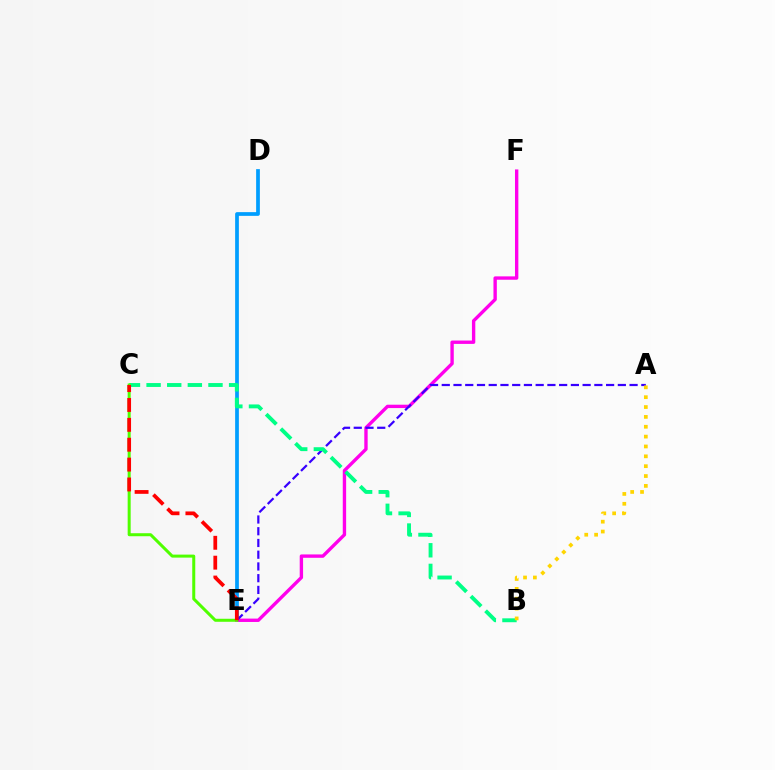{('D', 'E'): [{'color': '#009eff', 'line_style': 'solid', 'thickness': 2.68}], ('E', 'F'): [{'color': '#ff00ed', 'line_style': 'solid', 'thickness': 2.42}], ('A', 'E'): [{'color': '#3700ff', 'line_style': 'dashed', 'thickness': 1.59}], ('B', 'C'): [{'color': '#00ff86', 'line_style': 'dashed', 'thickness': 2.8}], ('C', 'E'): [{'color': '#4fff00', 'line_style': 'solid', 'thickness': 2.17}, {'color': '#ff0000', 'line_style': 'dashed', 'thickness': 2.7}], ('A', 'B'): [{'color': '#ffd500', 'line_style': 'dotted', 'thickness': 2.68}]}